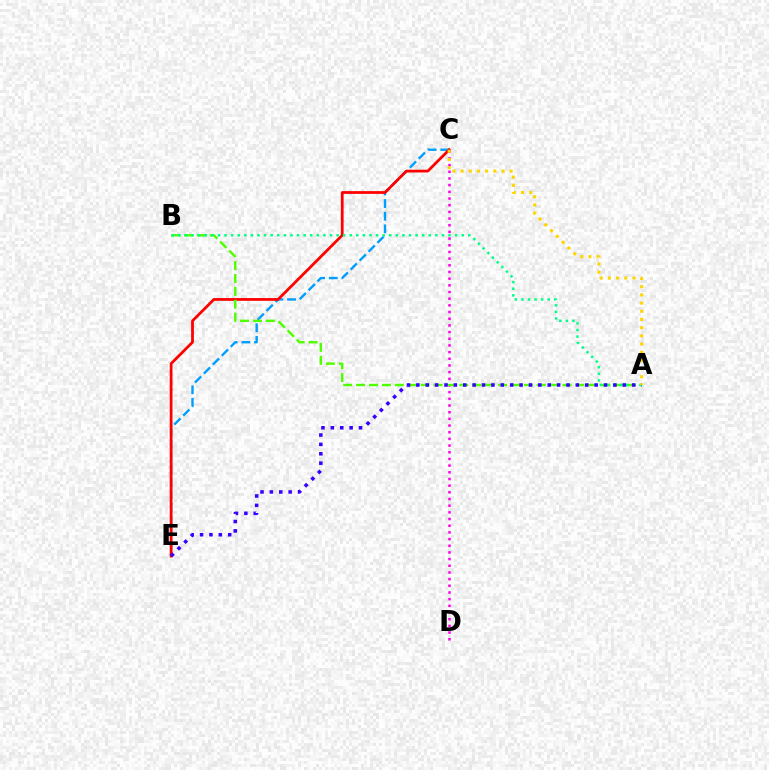{('C', 'E'): [{'color': '#009eff', 'line_style': 'dashed', 'thickness': 1.72}, {'color': '#ff0000', 'line_style': 'solid', 'thickness': 1.98}], ('C', 'D'): [{'color': '#ff00ed', 'line_style': 'dotted', 'thickness': 1.81}], ('A', 'B'): [{'color': '#4fff00', 'line_style': 'dashed', 'thickness': 1.75}, {'color': '#00ff86', 'line_style': 'dotted', 'thickness': 1.79}], ('A', 'E'): [{'color': '#3700ff', 'line_style': 'dotted', 'thickness': 2.55}], ('A', 'C'): [{'color': '#ffd500', 'line_style': 'dotted', 'thickness': 2.22}]}